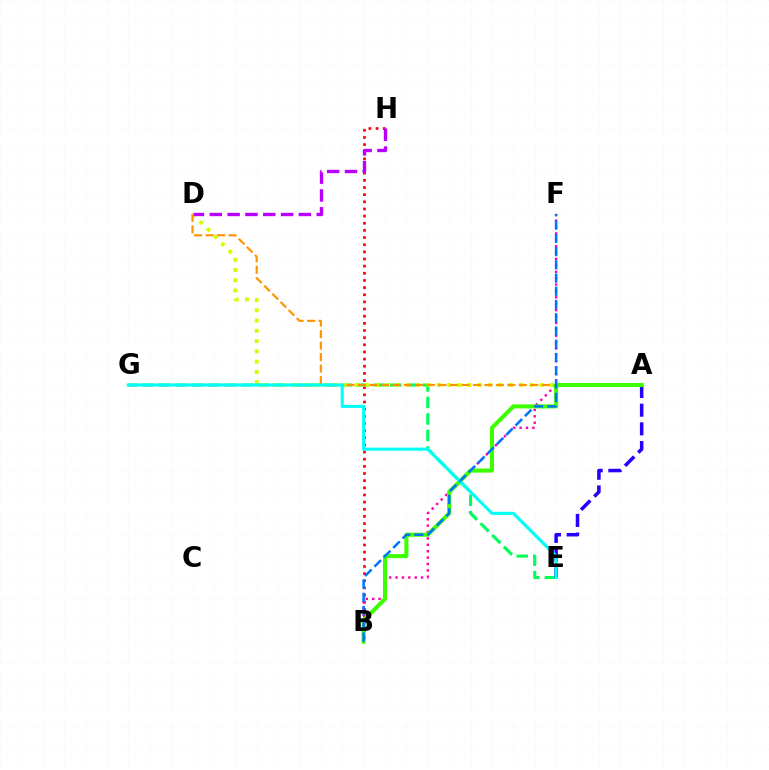{('B', 'H'): [{'color': '#ff0000', 'line_style': 'dotted', 'thickness': 1.94}], ('E', 'G'): [{'color': '#00ff5c', 'line_style': 'dashed', 'thickness': 2.24}, {'color': '#00fff6', 'line_style': 'solid', 'thickness': 2.23}], ('A', 'D'): [{'color': '#d1ff00', 'line_style': 'dotted', 'thickness': 2.79}, {'color': '#ff9400', 'line_style': 'dashed', 'thickness': 1.56}], ('D', 'H'): [{'color': '#b900ff', 'line_style': 'dashed', 'thickness': 2.42}], ('A', 'E'): [{'color': '#2500ff', 'line_style': 'dashed', 'thickness': 2.54}], ('B', 'F'): [{'color': '#ff00ac', 'line_style': 'dotted', 'thickness': 1.74}, {'color': '#0074ff', 'line_style': 'dashed', 'thickness': 1.8}], ('A', 'B'): [{'color': '#3dff00', 'line_style': 'solid', 'thickness': 2.93}]}